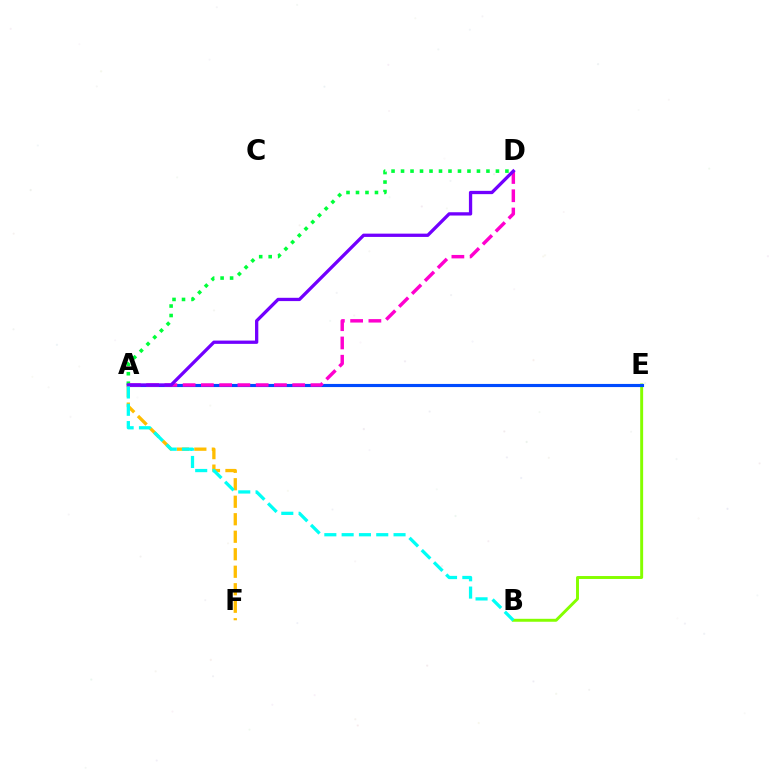{('A', 'E'): [{'color': '#ff0000', 'line_style': 'solid', 'thickness': 2.0}, {'color': '#004bff', 'line_style': 'solid', 'thickness': 2.25}], ('A', 'D'): [{'color': '#00ff39', 'line_style': 'dotted', 'thickness': 2.58}, {'color': '#ff00cf', 'line_style': 'dashed', 'thickness': 2.48}, {'color': '#7200ff', 'line_style': 'solid', 'thickness': 2.37}], ('B', 'E'): [{'color': '#84ff00', 'line_style': 'solid', 'thickness': 2.12}], ('A', 'F'): [{'color': '#ffbd00', 'line_style': 'dashed', 'thickness': 2.38}], ('A', 'B'): [{'color': '#00fff6', 'line_style': 'dashed', 'thickness': 2.35}]}